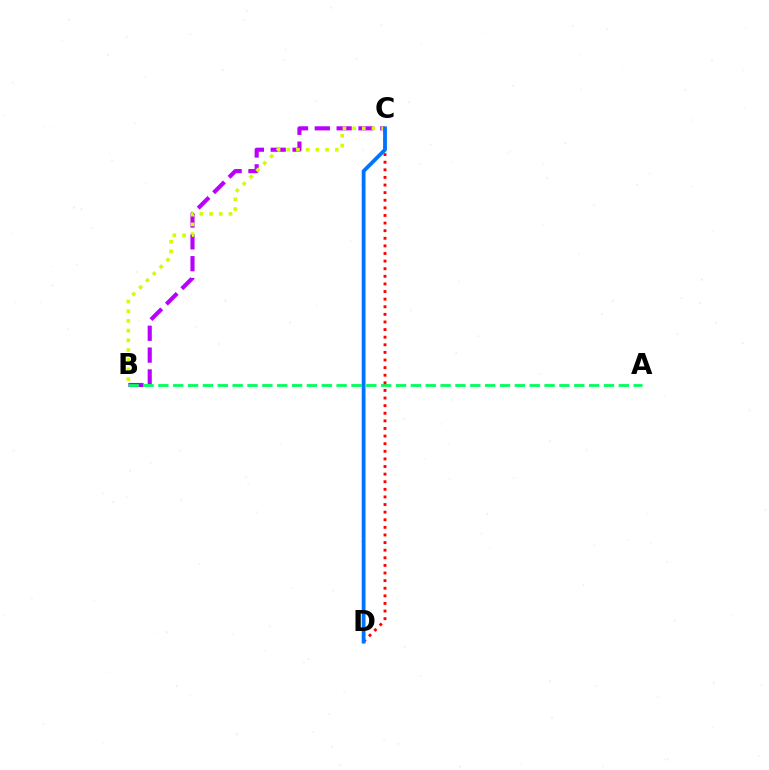{('B', 'C'): [{'color': '#b900ff', 'line_style': 'dashed', 'thickness': 2.97}, {'color': '#d1ff00', 'line_style': 'dotted', 'thickness': 2.63}], ('A', 'B'): [{'color': '#00ff5c', 'line_style': 'dashed', 'thickness': 2.02}], ('C', 'D'): [{'color': '#ff0000', 'line_style': 'dotted', 'thickness': 2.07}, {'color': '#0074ff', 'line_style': 'solid', 'thickness': 2.74}]}